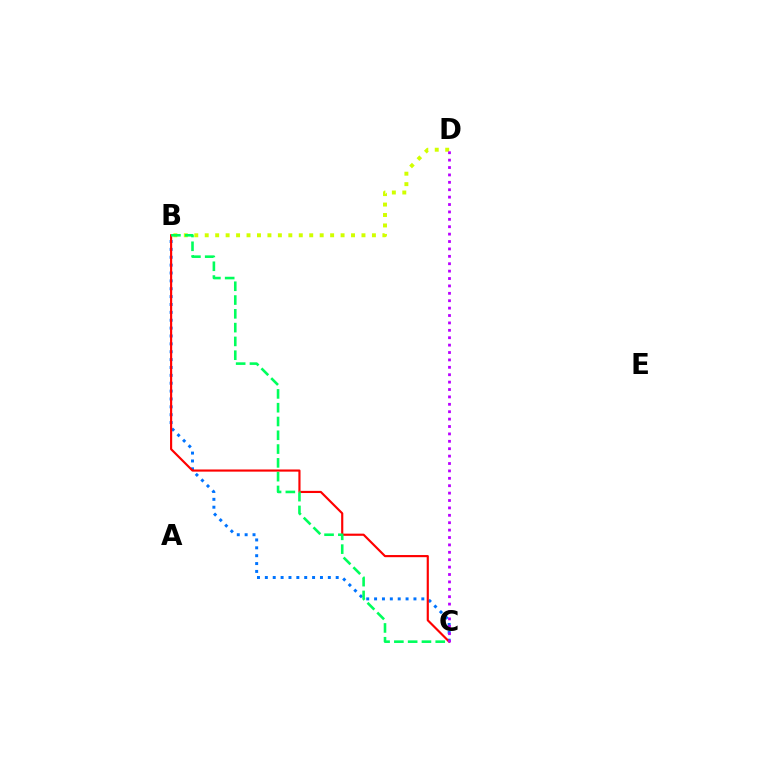{('B', 'C'): [{'color': '#0074ff', 'line_style': 'dotted', 'thickness': 2.14}, {'color': '#ff0000', 'line_style': 'solid', 'thickness': 1.55}, {'color': '#00ff5c', 'line_style': 'dashed', 'thickness': 1.87}], ('B', 'D'): [{'color': '#d1ff00', 'line_style': 'dotted', 'thickness': 2.84}], ('C', 'D'): [{'color': '#b900ff', 'line_style': 'dotted', 'thickness': 2.01}]}